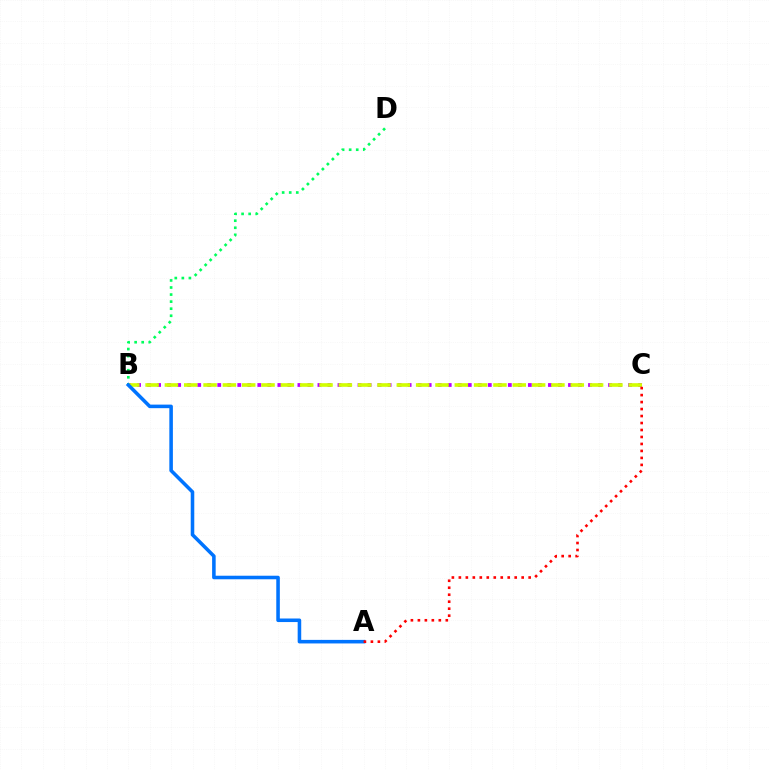{('B', 'C'): [{'color': '#b900ff', 'line_style': 'dotted', 'thickness': 2.72}, {'color': '#d1ff00', 'line_style': 'dashed', 'thickness': 2.63}], ('B', 'D'): [{'color': '#00ff5c', 'line_style': 'dotted', 'thickness': 1.92}], ('A', 'B'): [{'color': '#0074ff', 'line_style': 'solid', 'thickness': 2.56}], ('A', 'C'): [{'color': '#ff0000', 'line_style': 'dotted', 'thickness': 1.9}]}